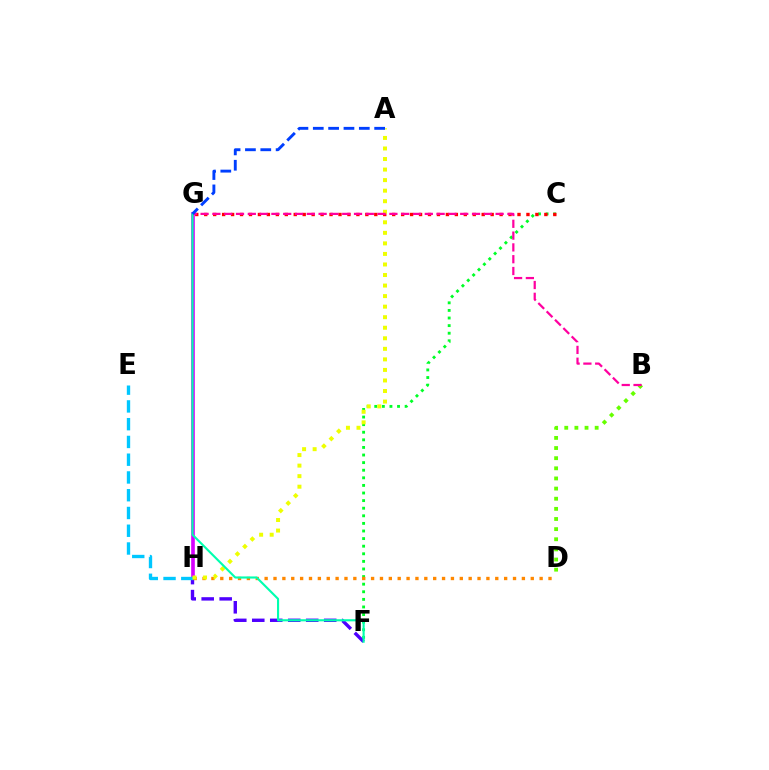{('G', 'H'): [{'color': '#d600ff', 'line_style': 'solid', 'thickness': 2.62}], ('C', 'F'): [{'color': '#00ff27', 'line_style': 'dotted', 'thickness': 2.06}], ('C', 'G'): [{'color': '#ff0000', 'line_style': 'dotted', 'thickness': 2.43}], ('F', 'H'): [{'color': '#4f00ff', 'line_style': 'dashed', 'thickness': 2.44}], ('E', 'H'): [{'color': '#00c7ff', 'line_style': 'dashed', 'thickness': 2.41}], ('D', 'H'): [{'color': '#ff8800', 'line_style': 'dotted', 'thickness': 2.41}], ('B', 'D'): [{'color': '#66ff00', 'line_style': 'dotted', 'thickness': 2.75}], ('A', 'H'): [{'color': '#eeff00', 'line_style': 'dotted', 'thickness': 2.86}], ('B', 'G'): [{'color': '#ff00a0', 'line_style': 'dashed', 'thickness': 1.6}], ('F', 'G'): [{'color': '#00ffaf', 'line_style': 'solid', 'thickness': 1.53}], ('A', 'G'): [{'color': '#003fff', 'line_style': 'dashed', 'thickness': 2.08}]}